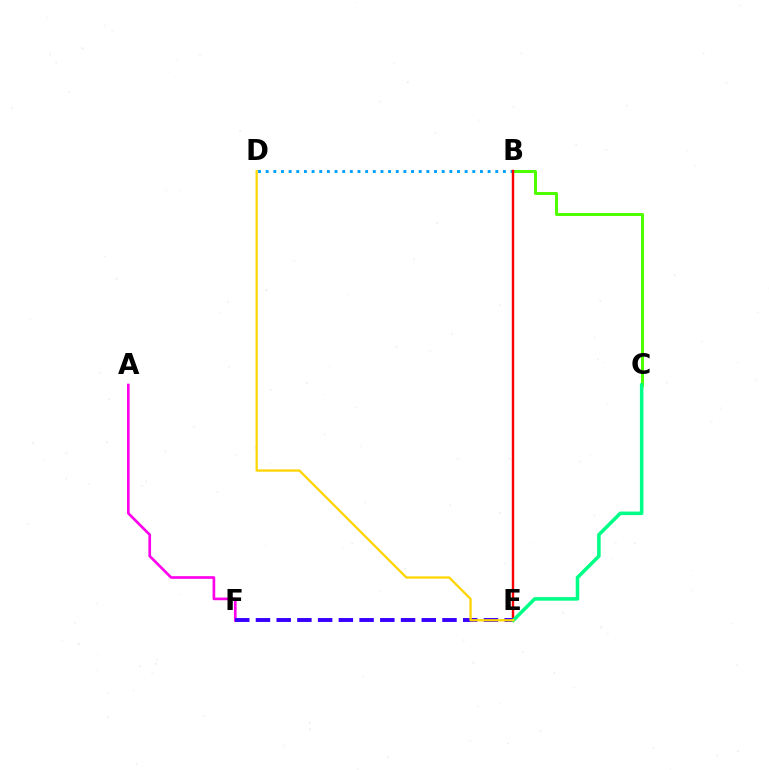{('B', 'D'): [{'color': '#009eff', 'line_style': 'dotted', 'thickness': 2.08}], ('B', 'C'): [{'color': '#4fff00', 'line_style': 'solid', 'thickness': 2.16}], ('B', 'E'): [{'color': '#ff0000', 'line_style': 'solid', 'thickness': 1.74}], ('A', 'F'): [{'color': '#ff00ed', 'line_style': 'solid', 'thickness': 1.92}], ('E', 'F'): [{'color': '#3700ff', 'line_style': 'dashed', 'thickness': 2.82}], ('C', 'E'): [{'color': '#00ff86', 'line_style': 'solid', 'thickness': 2.55}], ('D', 'E'): [{'color': '#ffd500', 'line_style': 'solid', 'thickness': 1.64}]}